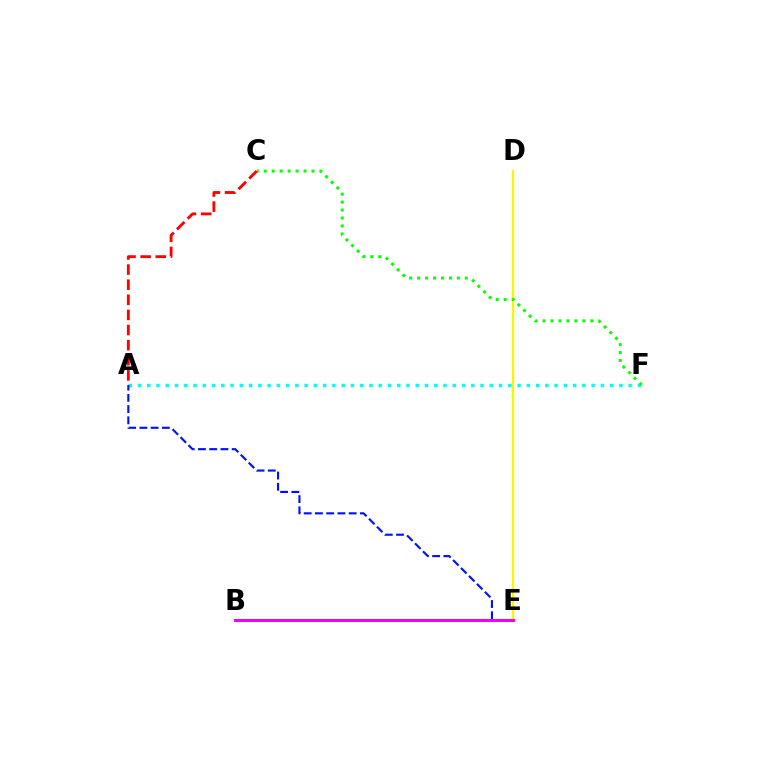{('D', 'E'): [{'color': '#fcf500', 'line_style': 'solid', 'thickness': 1.7}], ('A', 'F'): [{'color': '#00fff6', 'line_style': 'dotted', 'thickness': 2.52}], ('A', 'E'): [{'color': '#0010ff', 'line_style': 'dashed', 'thickness': 1.53}], ('C', 'F'): [{'color': '#08ff00', 'line_style': 'dotted', 'thickness': 2.16}], ('B', 'E'): [{'color': '#ee00ff', 'line_style': 'solid', 'thickness': 2.17}], ('A', 'C'): [{'color': '#ff0000', 'line_style': 'dashed', 'thickness': 2.05}]}